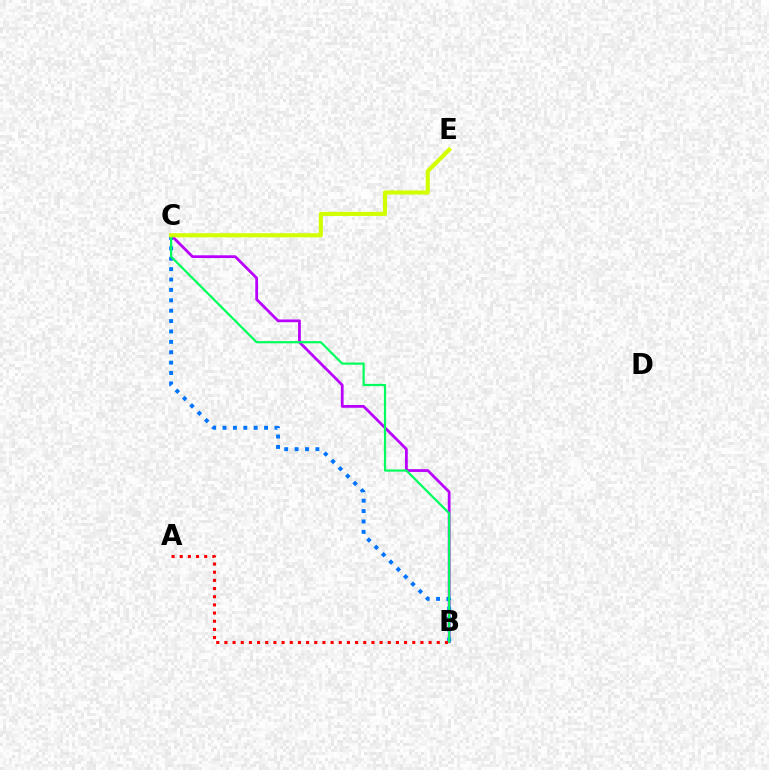{('B', 'C'): [{'color': '#b900ff', 'line_style': 'solid', 'thickness': 1.99}, {'color': '#0074ff', 'line_style': 'dotted', 'thickness': 2.82}, {'color': '#00ff5c', 'line_style': 'solid', 'thickness': 1.58}], ('A', 'B'): [{'color': '#ff0000', 'line_style': 'dotted', 'thickness': 2.22}], ('C', 'E'): [{'color': '#d1ff00', 'line_style': 'solid', 'thickness': 2.97}]}